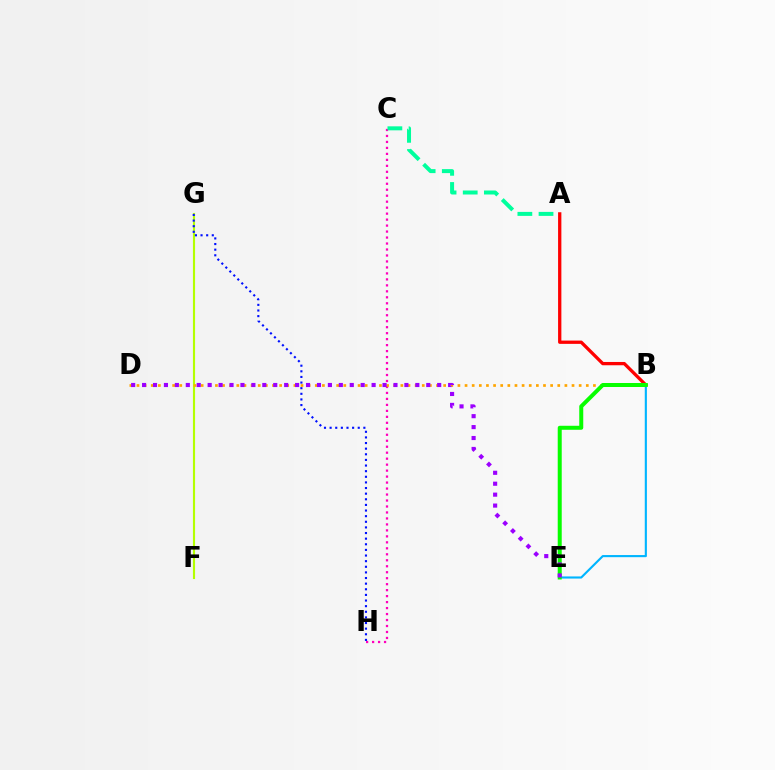{('F', 'G'): [{'color': '#b3ff00', 'line_style': 'solid', 'thickness': 1.53}], ('C', 'H'): [{'color': '#ff00bd', 'line_style': 'dotted', 'thickness': 1.62}], ('B', 'E'): [{'color': '#00b5ff', 'line_style': 'solid', 'thickness': 1.53}, {'color': '#08ff00', 'line_style': 'solid', 'thickness': 2.88}], ('A', 'C'): [{'color': '#00ff9d', 'line_style': 'dashed', 'thickness': 2.87}], ('B', 'D'): [{'color': '#ffa500', 'line_style': 'dotted', 'thickness': 1.94}], ('A', 'B'): [{'color': '#ff0000', 'line_style': 'solid', 'thickness': 2.37}], ('G', 'H'): [{'color': '#0010ff', 'line_style': 'dotted', 'thickness': 1.53}], ('D', 'E'): [{'color': '#9b00ff', 'line_style': 'dotted', 'thickness': 2.97}]}